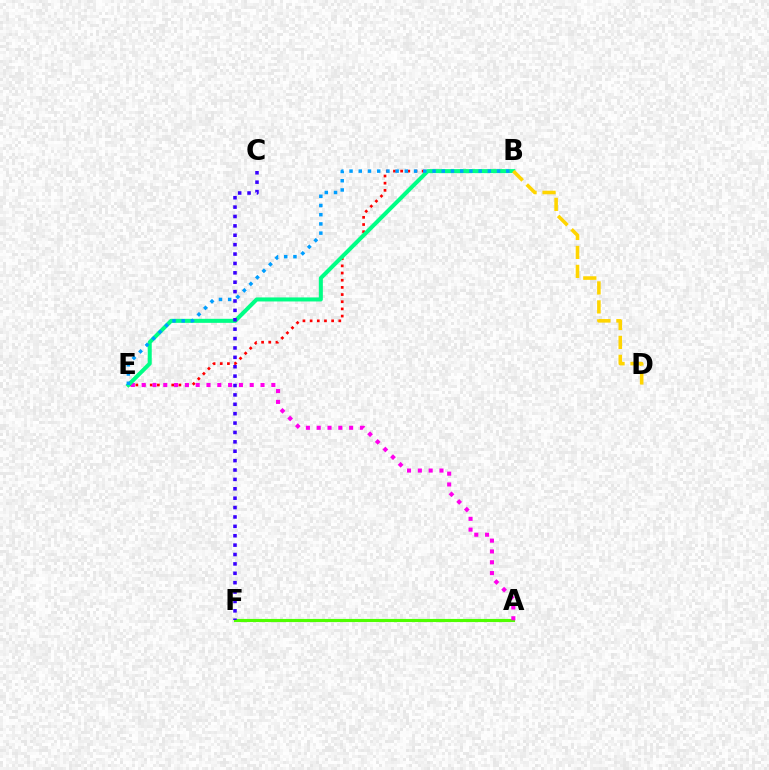{('A', 'F'): [{'color': '#4fff00', 'line_style': 'solid', 'thickness': 2.26}], ('B', 'E'): [{'color': '#ff0000', 'line_style': 'dotted', 'thickness': 1.95}, {'color': '#00ff86', 'line_style': 'solid', 'thickness': 2.9}, {'color': '#009eff', 'line_style': 'dotted', 'thickness': 2.51}], ('A', 'E'): [{'color': '#ff00ed', 'line_style': 'dotted', 'thickness': 2.94}], ('B', 'D'): [{'color': '#ffd500', 'line_style': 'dashed', 'thickness': 2.58}], ('C', 'F'): [{'color': '#3700ff', 'line_style': 'dotted', 'thickness': 2.55}]}